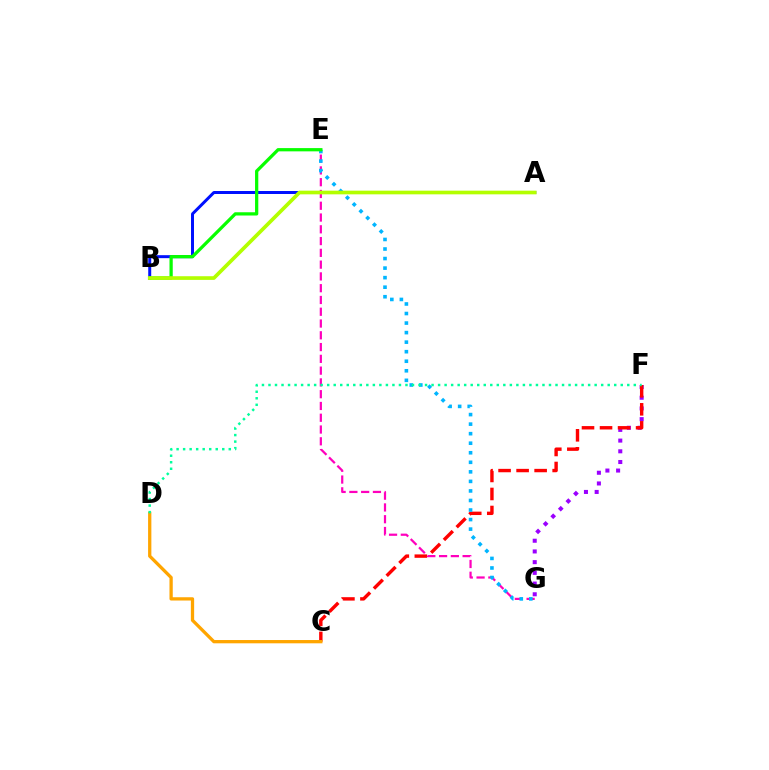{('F', 'G'): [{'color': '#9b00ff', 'line_style': 'dotted', 'thickness': 2.91}], ('C', 'F'): [{'color': '#ff0000', 'line_style': 'dashed', 'thickness': 2.45}], ('C', 'D'): [{'color': '#ffa500', 'line_style': 'solid', 'thickness': 2.36}], ('E', 'G'): [{'color': '#ff00bd', 'line_style': 'dashed', 'thickness': 1.6}, {'color': '#00b5ff', 'line_style': 'dotted', 'thickness': 2.59}], ('A', 'B'): [{'color': '#0010ff', 'line_style': 'solid', 'thickness': 2.15}, {'color': '#b3ff00', 'line_style': 'solid', 'thickness': 2.65}], ('D', 'F'): [{'color': '#00ff9d', 'line_style': 'dotted', 'thickness': 1.77}], ('B', 'E'): [{'color': '#08ff00', 'line_style': 'solid', 'thickness': 2.34}]}